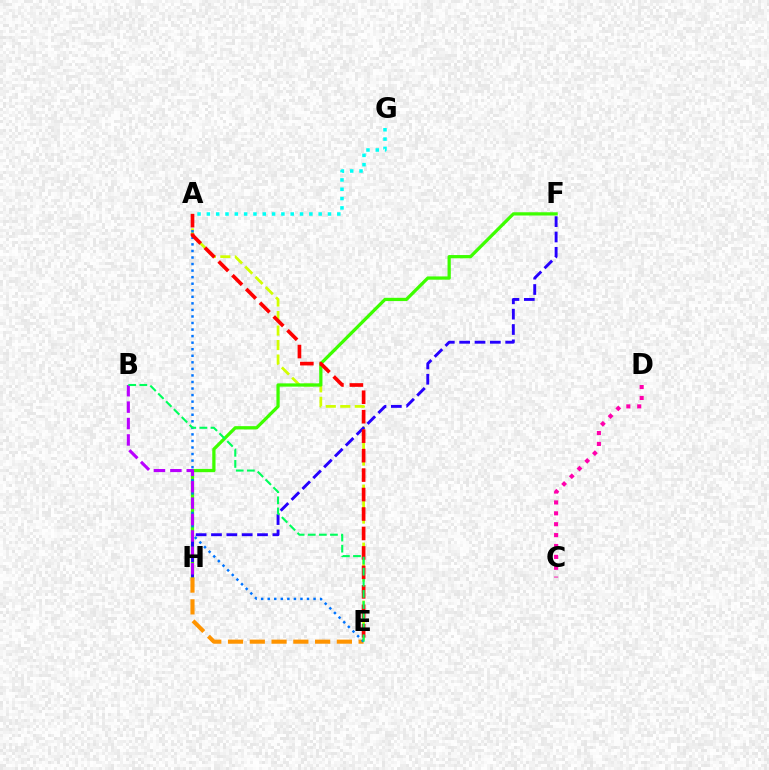{('A', 'E'): [{'color': '#d1ff00', 'line_style': 'dashed', 'thickness': 1.97}, {'color': '#0074ff', 'line_style': 'dotted', 'thickness': 1.78}, {'color': '#ff0000', 'line_style': 'dashed', 'thickness': 2.64}], ('F', 'H'): [{'color': '#3dff00', 'line_style': 'solid', 'thickness': 2.34}, {'color': '#2500ff', 'line_style': 'dashed', 'thickness': 2.08}], ('E', 'H'): [{'color': '#ff9400', 'line_style': 'dashed', 'thickness': 2.96}], ('C', 'D'): [{'color': '#ff00ac', 'line_style': 'dotted', 'thickness': 2.96}], ('B', 'H'): [{'color': '#b900ff', 'line_style': 'dashed', 'thickness': 2.23}], ('B', 'E'): [{'color': '#00ff5c', 'line_style': 'dashed', 'thickness': 1.51}], ('A', 'G'): [{'color': '#00fff6', 'line_style': 'dotted', 'thickness': 2.53}]}